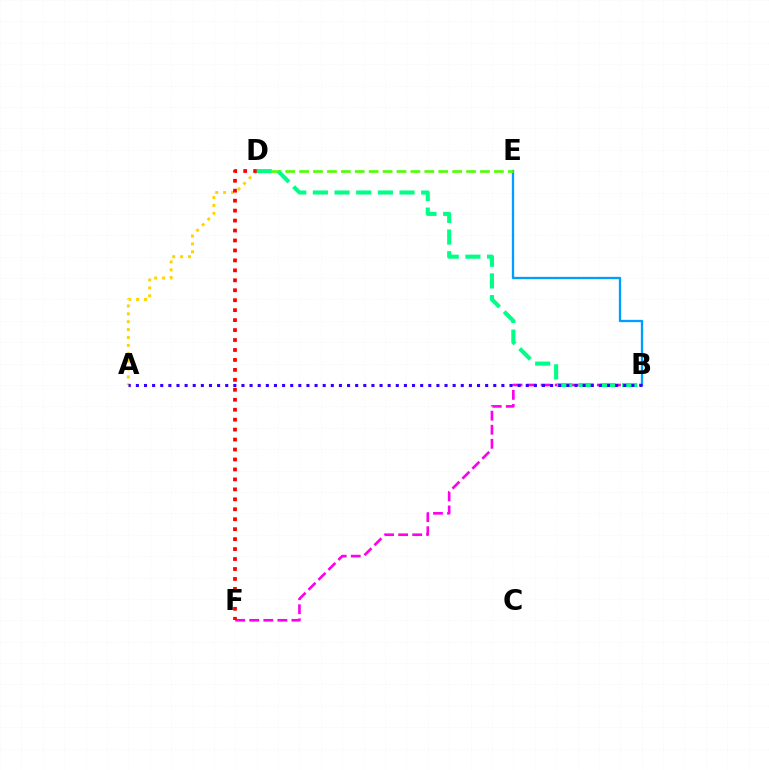{('B', 'E'): [{'color': '#009eff', 'line_style': 'solid', 'thickness': 1.66}], ('A', 'D'): [{'color': '#ffd500', 'line_style': 'dotted', 'thickness': 2.14}], ('B', 'F'): [{'color': '#ff00ed', 'line_style': 'dashed', 'thickness': 1.91}], ('D', 'E'): [{'color': '#4fff00', 'line_style': 'dashed', 'thickness': 1.89}], ('D', 'F'): [{'color': '#ff0000', 'line_style': 'dotted', 'thickness': 2.7}], ('B', 'D'): [{'color': '#00ff86', 'line_style': 'dashed', 'thickness': 2.94}], ('A', 'B'): [{'color': '#3700ff', 'line_style': 'dotted', 'thickness': 2.21}]}